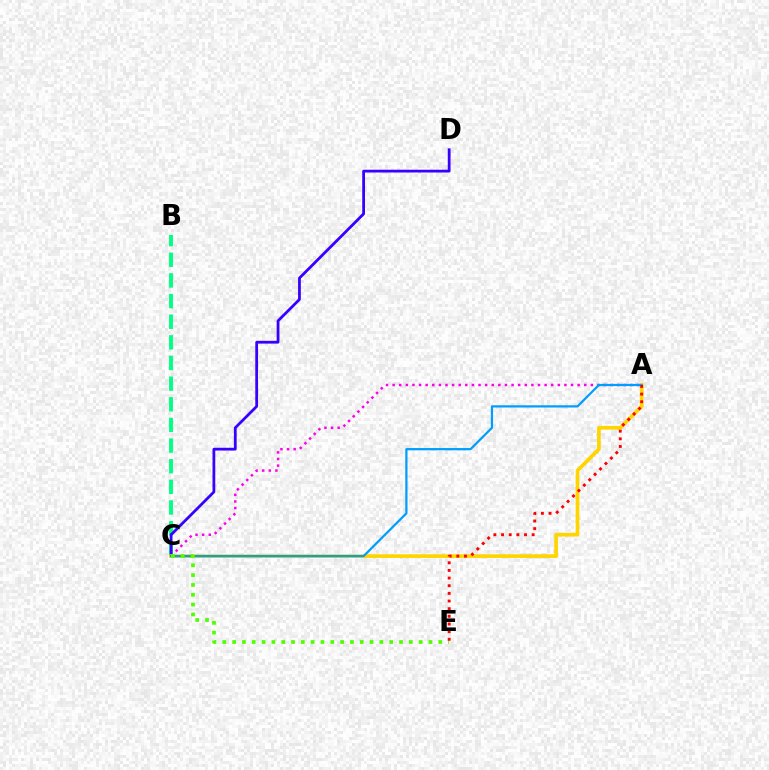{('B', 'C'): [{'color': '#00ff86', 'line_style': 'dashed', 'thickness': 2.8}], ('A', 'C'): [{'color': '#ff00ed', 'line_style': 'dotted', 'thickness': 1.8}, {'color': '#ffd500', 'line_style': 'solid', 'thickness': 2.66}, {'color': '#009eff', 'line_style': 'solid', 'thickness': 1.61}], ('C', 'D'): [{'color': '#3700ff', 'line_style': 'solid', 'thickness': 2.0}], ('C', 'E'): [{'color': '#4fff00', 'line_style': 'dotted', 'thickness': 2.67}], ('A', 'E'): [{'color': '#ff0000', 'line_style': 'dotted', 'thickness': 2.08}]}